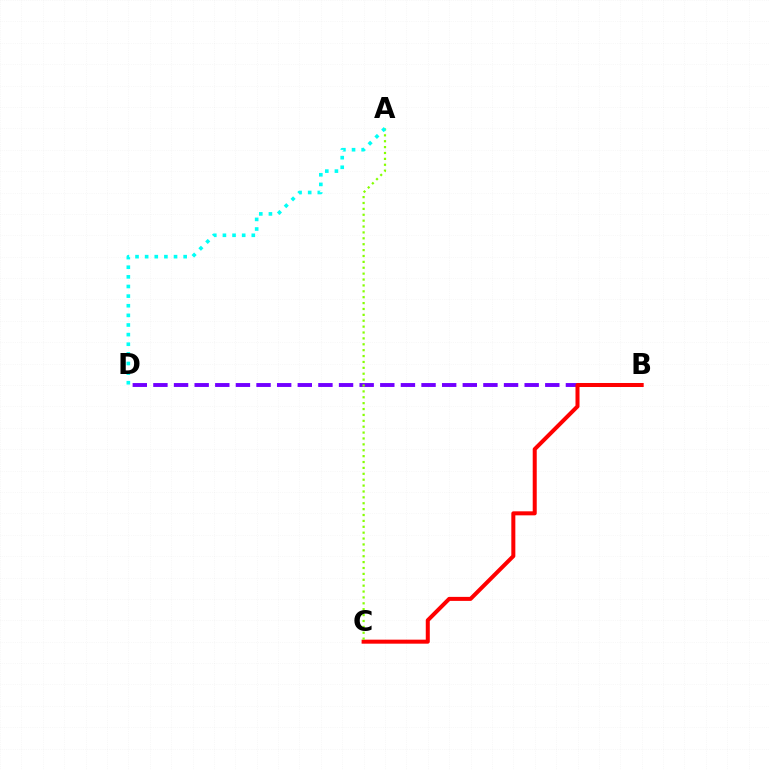{('B', 'D'): [{'color': '#7200ff', 'line_style': 'dashed', 'thickness': 2.8}], ('B', 'C'): [{'color': '#ff0000', 'line_style': 'solid', 'thickness': 2.89}], ('A', 'C'): [{'color': '#84ff00', 'line_style': 'dotted', 'thickness': 1.6}], ('A', 'D'): [{'color': '#00fff6', 'line_style': 'dotted', 'thickness': 2.62}]}